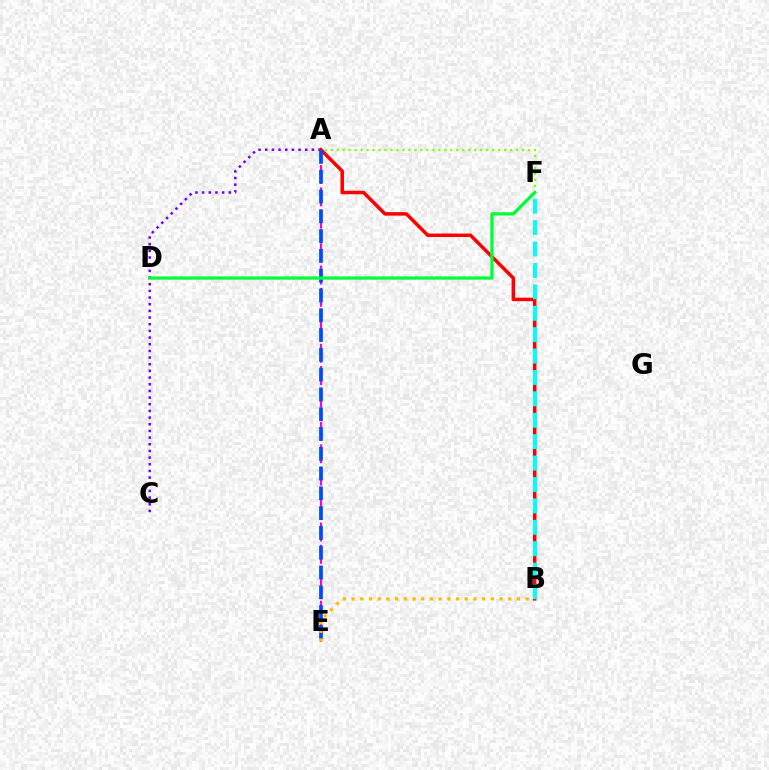{('A', 'C'): [{'color': '#7200ff', 'line_style': 'dotted', 'thickness': 1.81}], ('A', 'B'): [{'color': '#ff0000', 'line_style': 'solid', 'thickness': 2.52}], ('A', 'E'): [{'color': '#ff00cf', 'line_style': 'dashed', 'thickness': 1.52}, {'color': '#004bff', 'line_style': 'dashed', 'thickness': 2.69}], ('B', 'E'): [{'color': '#ffbd00', 'line_style': 'dotted', 'thickness': 2.36}], ('B', 'F'): [{'color': '#00fff6', 'line_style': 'dashed', 'thickness': 2.91}], ('A', 'F'): [{'color': '#84ff00', 'line_style': 'dotted', 'thickness': 1.62}], ('D', 'F'): [{'color': '#00ff39', 'line_style': 'solid', 'thickness': 2.34}]}